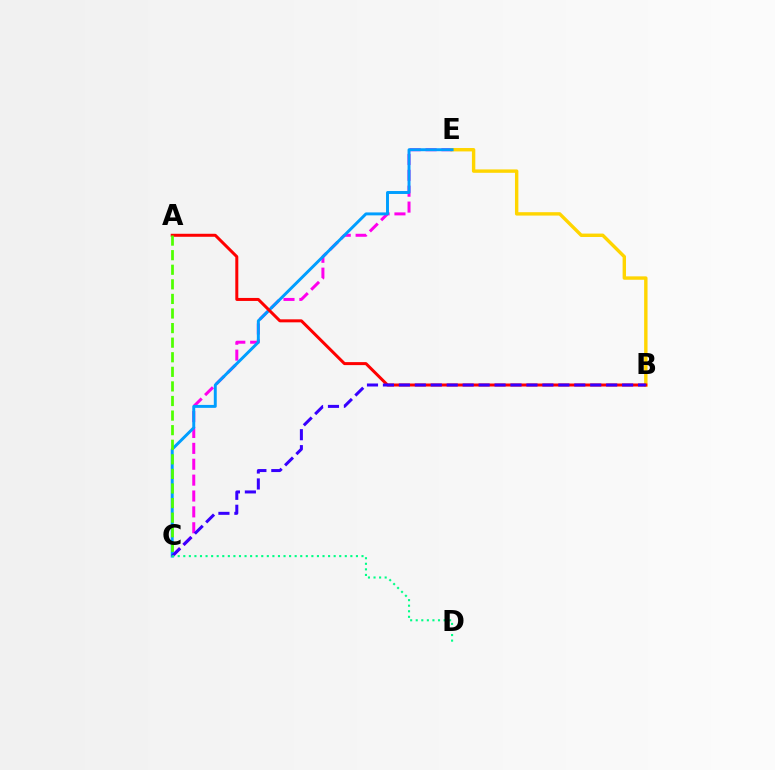{('C', 'E'): [{'color': '#ff00ed', 'line_style': 'dashed', 'thickness': 2.16}, {'color': '#009eff', 'line_style': 'solid', 'thickness': 2.12}], ('B', 'E'): [{'color': '#ffd500', 'line_style': 'solid', 'thickness': 2.45}], ('A', 'B'): [{'color': '#ff0000', 'line_style': 'solid', 'thickness': 2.16}], ('A', 'C'): [{'color': '#4fff00', 'line_style': 'dashed', 'thickness': 1.98}], ('B', 'C'): [{'color': '#3700ff', 'line_style': 'dashed', 'thickness': 2.17}], ('C', 'D'): [{'color': '#00ff86', 'line_style': 'dotted', 'thickness': 1.51}]}